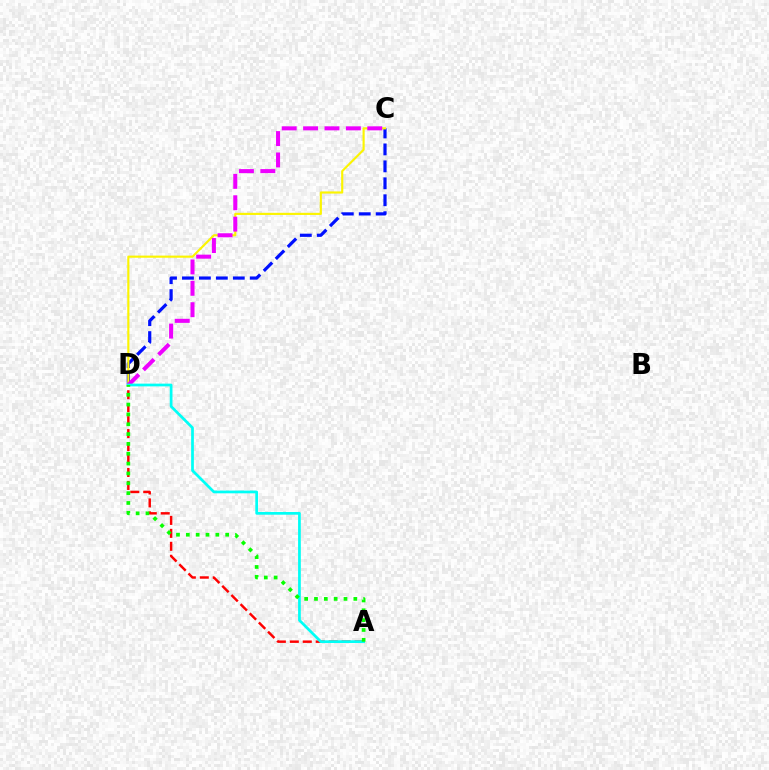{('A', 'D'): [{'color': '#ff0000', 'line_style': 'dashed', 'thickness': 1.76}, {'color': '#00fff6', 'line_style': 'solid', 'thickness': 1.97}, {'color': '#08ff00', 'line_style': 'dotted', 'thickness': 2.67}], ('C', 'D'): [{'color': '#0010ff', 'line_style': 'dashed', 'thickness': 2.3}, {'color': '#fcf500', 'line_style': 'solid', 'thickness': 1.54}, {'color': '#ee00ff', 'line_style': 'dashed', 'thickness': 2.91}]}